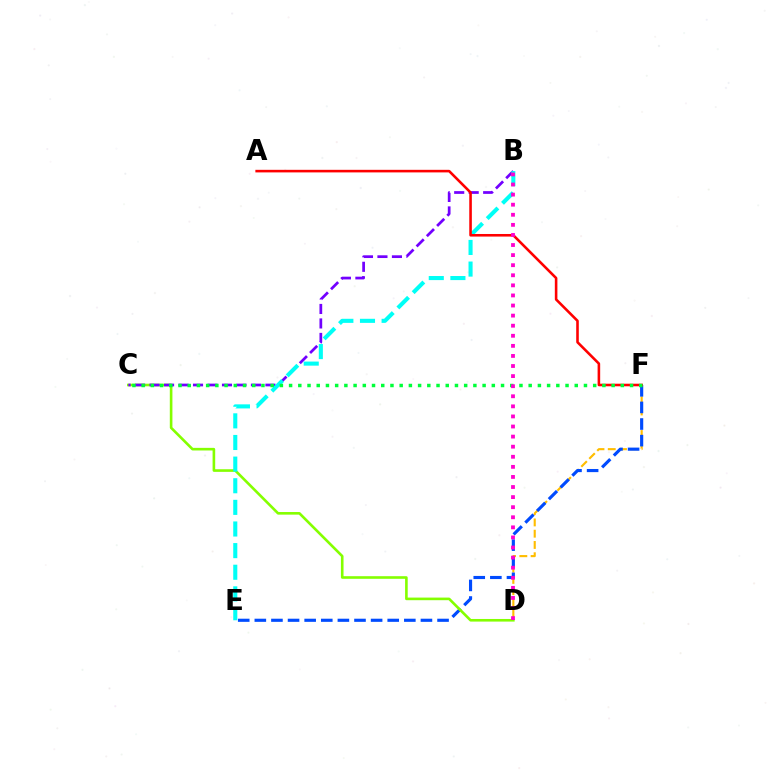{('D', 'F'): [{'color': '#ffbd00', 'line_style': 'dashed', 'thickness': 1.53}], ('E', 'F'): [{'color': '#004bff', 'line_style': 'dashed', 'thickness': 2.26}], ('C', 'D'): [{'color': '#84ff00', 'line_style': 'solid', 'thickness': 1.88}], ('B', 'C'): [{'color': '#7200ff', 'line_style': 'dashed', 'thickness': 1.97}], ('B', 'E'): [{'color': '#00fff6', 'line_style': 'dashed', 'thickness': 2.94}], ('A', 'F'): [{'color': '#ff0000', 'line_style': 'solid', 'thickness': 1.86}], ('C', 'F'): [{'color': '#00ff39', 'line_style': 'dotted', 'thickness': 2.5}], ('B', 'D'): [{'color': '#ff00cf', 'line_style': 'dotted', 'thickness': 2.74}]}